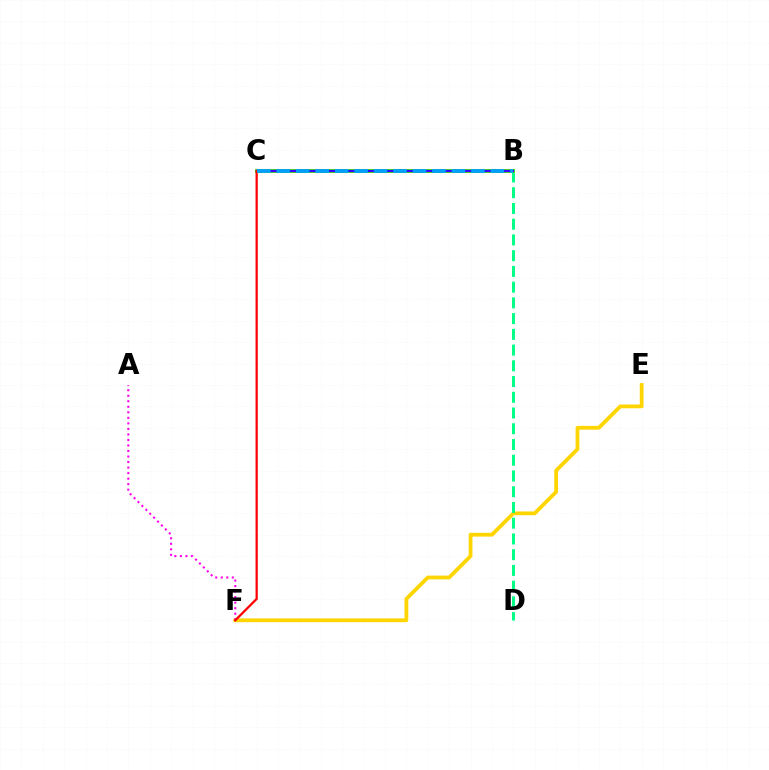{('E', 'F'): [{'color': '#ffd500', 'line_style': 'solid', 'thickness': 2.72}], ('A', 'F'): [{'color': '#ff00ed', 'line_style': 'dotted', 'thickness': 1.5}], ('B', 'D'): [{'color': '#00ff86', 'line_style': 'dashed', 'thickness': 2.14}], ('B', 'C'): [{'color': '#4fff00', 'line_style': 'solid', 'thickness': 2.9}, {'color': '#3700ff', 'line_style': 'solid', 'thickness': 1.77}, {'color': '#009eff', 'line_style': 'dashed', 'thickness': 2.64}], ('C', 'F'): [{'color': '#ff0000', 'line_style': 'solid', 'thickness': 1.63}]}